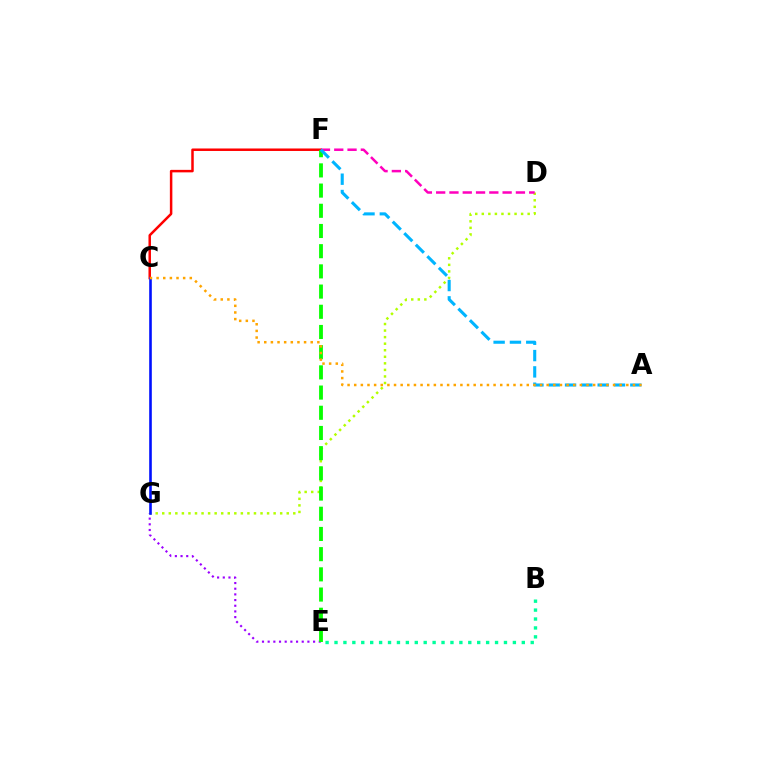{('C', 'F'): [{'color': '#ff0000', 'line_style': 'solid', 'thickness': 1.8}], ('E', 'G'): [{'color': '#9b00ff', 'line_style': 'dotted', 'thickness': 1.54}], ('D', 'G'): [{'color': '#b3ff00', 'line_style': 'dotted', 'thickness': 1.78}], ('D', 'F'): [{'color': '#ff00bd', 'line_style': 'dashed', 'thickness': 1.81}], ('E', 'F'): [{'color': '#08ff00', 'line_style': 'dashed', 'thickness': 2.74}], ('C', 'G'): [{'color': '#0010ff', 'line_style': 'solid', 'thickness': 1.88}], ('A', 'F'): [{'color': '#00b5ff', 'line_style': 'dashed', 'thickness': 2.22}], ('B', 'E'): [{'color': '#00ff9d', 'line_style': 'dotted', 'thickness': 2.42}], ('A', 'C'): [{'color': '#ffa500', 'line_style': 'dotted', 'thickness': 1.8}]}